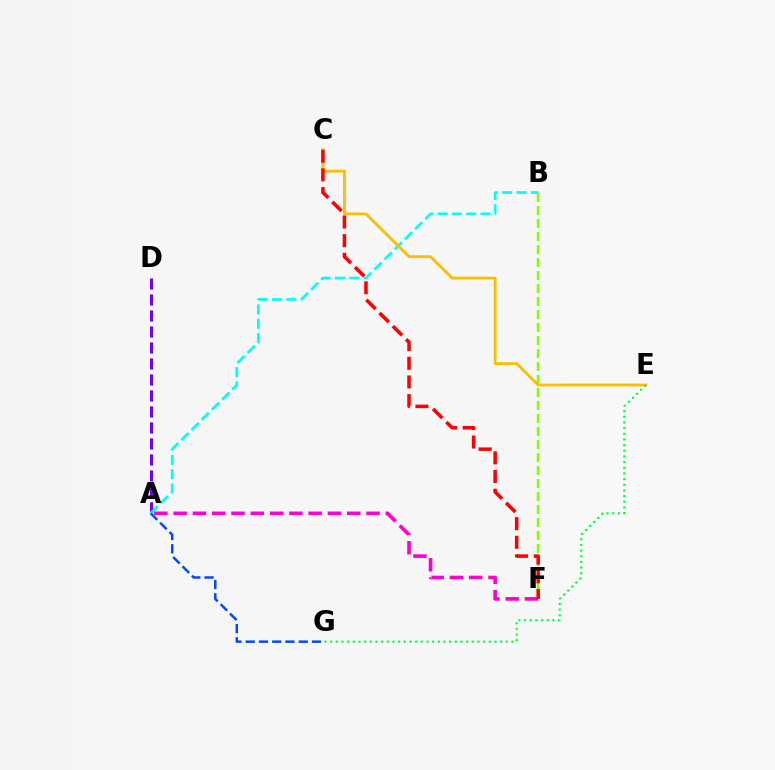{('A', 'D'): [{'color': '#7200ff', 'line_style': 'dashed', 'thickness': 2.17}], ('B', 'F'): [{'color': '#84ff00', 'line_style': 'dashed', 'thickness': 1.77}], ('A', 'B'): [{'color': '#00fff6', 'line_style': 'dashed', 'thickness': 1.95}], ('C', 'E'): [{'color': '#ffbd00', 'line_style': 'solid', 'thickness': 2.03}], ('E', 'G'): [{'color': '#00ff39', 'line_style': 'dotted', 'thickness': 1.54}], ('A', 'G'): [{'color': '#004bff', 'line_style': 'dashed', 'thickness': 1.8}], ('A', 'F'): [{'color': '#ff00cf', 'line_style': 'dashed', 'thickness': 2.62}], ('C', 'F'): [{'color': '#ff0000', 'line_style': 'dashed', 'thickness': 2.54}]}